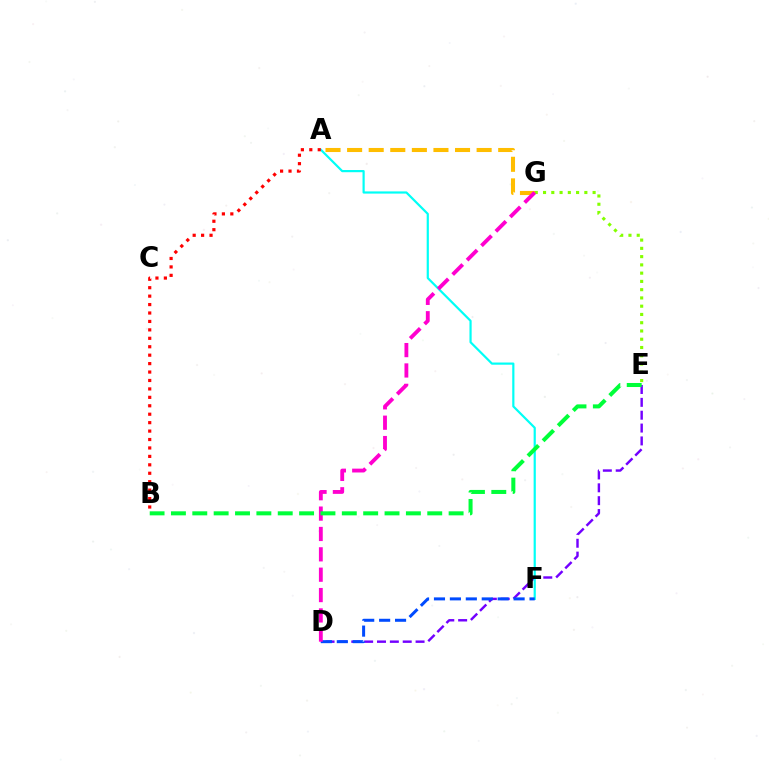{('E', 'G'): [{'color': '#84ff00', 'line_style': 'dotted', 'thickness': 2.24}], ('A', 'G'): [{'color': '#ffbd00', 'line_style': 'dashed', 'thickness': 2.93}], ('D', 'E'): [{'color': '#7200ff', 'line_style': 'dashed', 'thickness': 1.75}], ('A', 'F'): [{'color': '#00fff6', 'line_style': 'solid', 'thickness': 1.58}], ('D', 'F'): [{'color': '#004bff', 'line_style': 'dashed', 'thickness': 2.16}], ('D', 'G'): [{'color': '#ff00cf', 'line_style': 'dashed', 'thickness': 2.77}], ('A', 'B'): [{'color': '#ff0000', 'line_style': 'dotted', 'thickness': 2.29}], ('B', 'E'): [{'color': '#00ff39', 'line_style': 'dashed', 'thickness': 2.9}]}